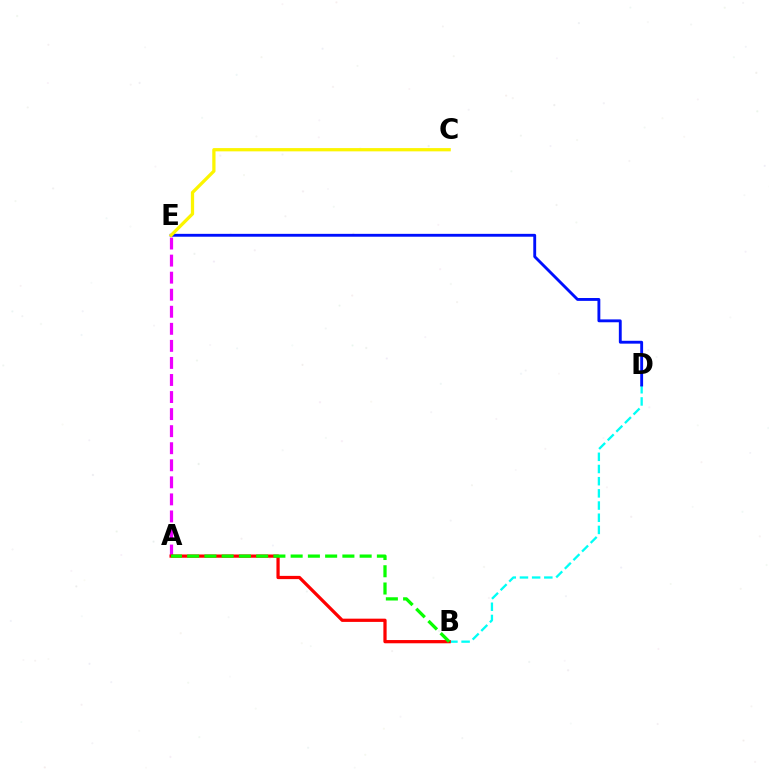{('A', 'E'): [{'color': '#ee00ff', 'line_style': 'dashed', 'thickness': 2.32}], ('B', 'D'): [{'color': '#00fff6', 'line_style': 'dashed', 'thickness': 1.66}], ('A', 'B'): [{'color': '#ff0000', 'line_style': 'solid', 'thickness': 2.33}, {'color': '#08ff00', 'line_style': 'dashed', 'thickness': 2.34}], ('D', 'E'): [{'color': '#0010ff', 'line_style': 'solid', 'thickness': 2.06}], ('C', 'E'): [{'color': '#fcf500', 'line_style': 'solid', 'thickness': 2.34}]}